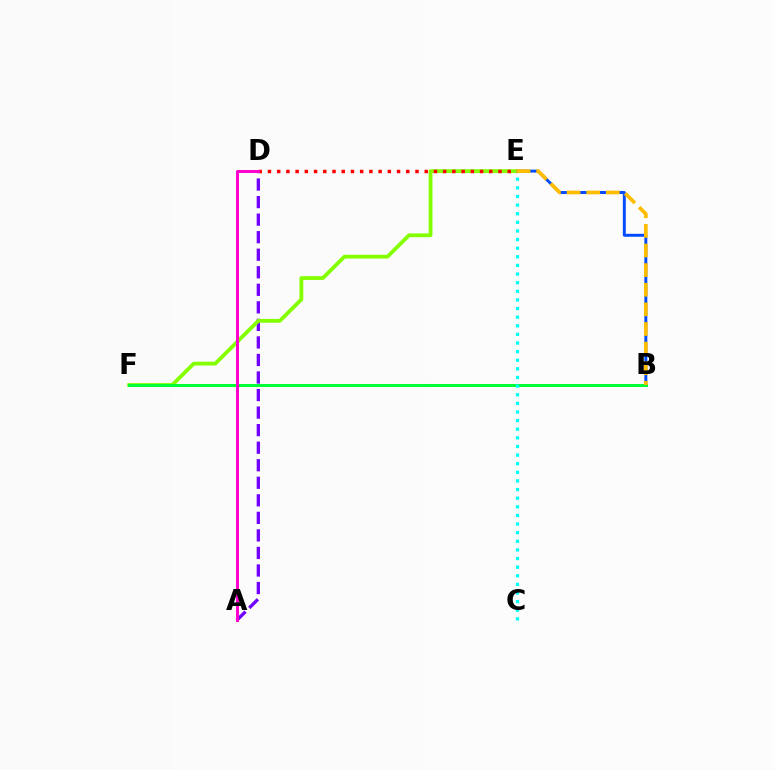{('A', 'D'): [{'color': '#7200ff', 'line_style': 'dashed', 'thickness': 2.38}, {'color': '#ff00cf', 'line_style': 'solid', 'thickness': 2.16}], ('B', 'E'): [{'color': '#004bff', 'line_style': 'solid', 'thickness': 2.12}, {'color': '#ffbd00', 'line_style': 'dashed', 'thickness': 2.67}], ('E', 'F'): [{'color': '#84ff00', 'line_style': 'solid', 'thickness': 2.74}], ('D', 'E'): [{'color': '#ff0000', 'line_style': 'dotted', 'thickness': 2.51}], ('B', 'F'): [{'color': '#00ff39', 'line_style': 'solid', 'thickness': 2.18}], ('C', 'E'): [{'color': '#00fff6', 'line_style': 'dotted', 'thickness': 2.34}]}